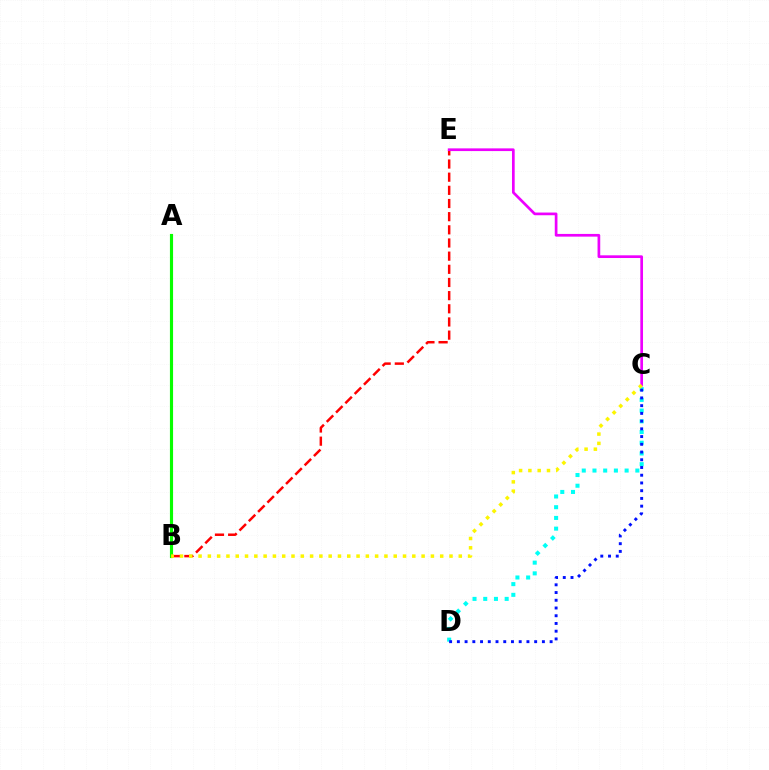{('A', 'B'): [{'color': '#08ff00', 'line_style': 'solid', 'thickness': 2.26}], ('C', 'D'): [{'color': '#00fff6', 'line_style': 'dotted', 'thickness': 2.91}, {'color': '#0010ff', 'line_style': 'dotted', 'thickness': 2.1}], ('B', 'E'): [{'color': '#ff0000', 'line_style': 'dashed', 'thickness': 1.79}], ('C', 'E'): [{'color': '#ee00ff', 'line_style': 'solid', 'thickness': 1.94}], ('B', 'C'): [{'color': '#fcf500', 'line_style': 'dotted', 'thickness': 2.53}]}